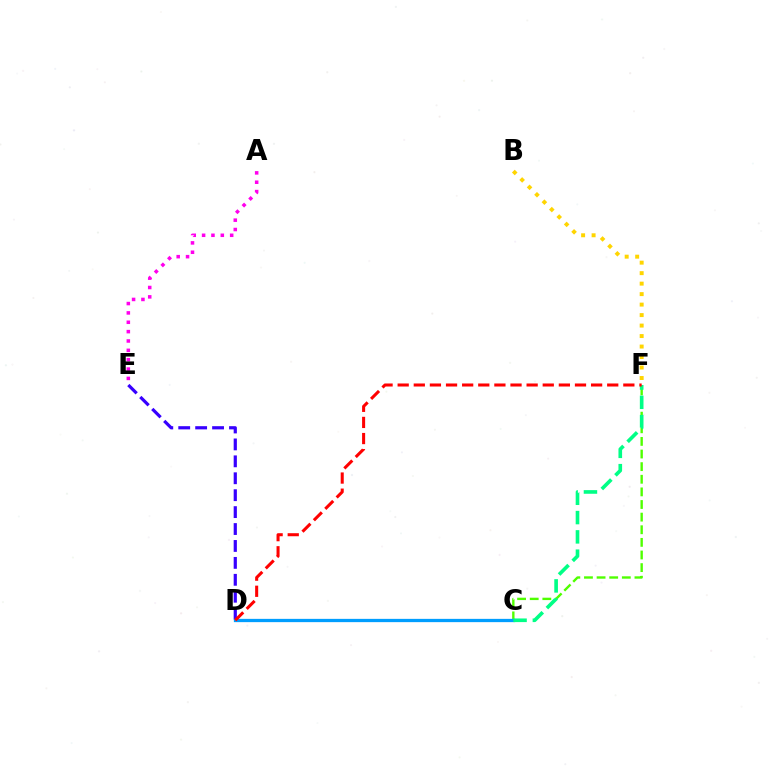{('C', 'F'): [{'color': '#4fff00', 'line_style': 'dashed', 'thickness': 1.71}, {'color': '#00ff86', 'line_style': 'dashed', 'thickness': 2.62}], ('B', 'F'): [{'color': '#ffd500', 'line_style': 'dotted', 'thickness': 2.85}], ('D', 'E'): [{'color': '#3700ff', 'line_style': 'dashed', 'thickness': 2.3}], ('C', 'D'): [{'color': '#009eff', 'line_style': 'solid', 'thickness': 2.36}], ('D', 'F'): [{'color': '#ff0000', 'line_style': 'dashed', 'thickness': 2.19}], ('A', 'E'): [{'color': '#ff00ed', 'line_style': 'dotted', 'thickness': 2.54}]}